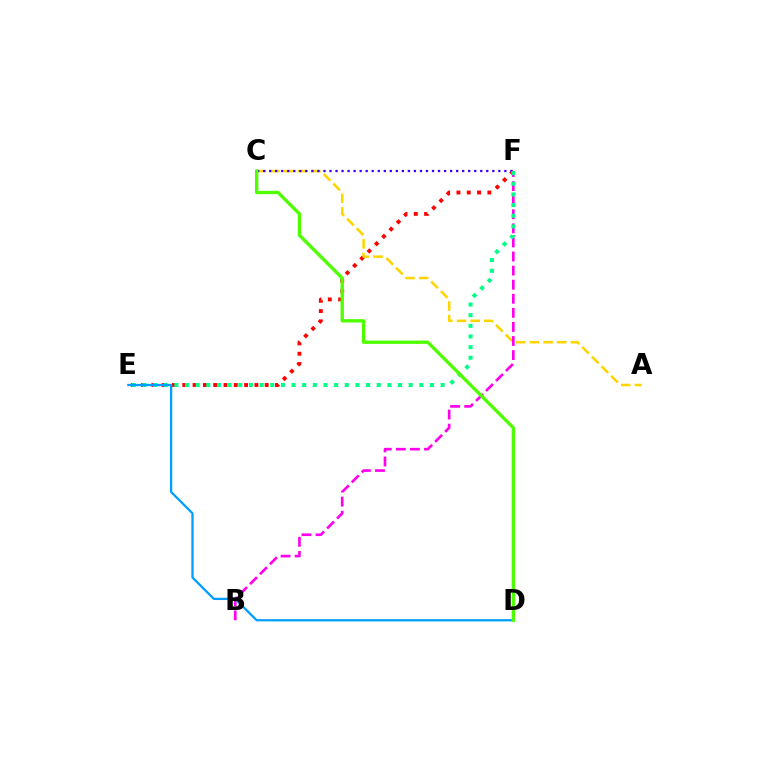{('E', 'F'): [{'color': '#ff0000', 'line_style': 'dotted', 'thickness': 2.8}, {'color': '#00ff86', 'line_style': 'dotted', 'thickness': 2.89}], ('A', 'C'): [{'color': '#ffd500', 'line_style': 'dashed', 'thickness': 1.85}], ('C', 'F'): [{'color': '#3700ff', 'line_style': 'dotted', 'thickness': 1.64}], ('B', 'F'): [{'color': '#ff00ed', 'line_style': 'dashed', 'thickness': 1.91}], ('D', 'E'): [{'color': '#009eff', 'line_style': 'solid', 'thickness': 1.63}], ('C', 'D'): [{'color': '#4fff00', 'line_style': 'solid', 'thickness': 2.4}]}